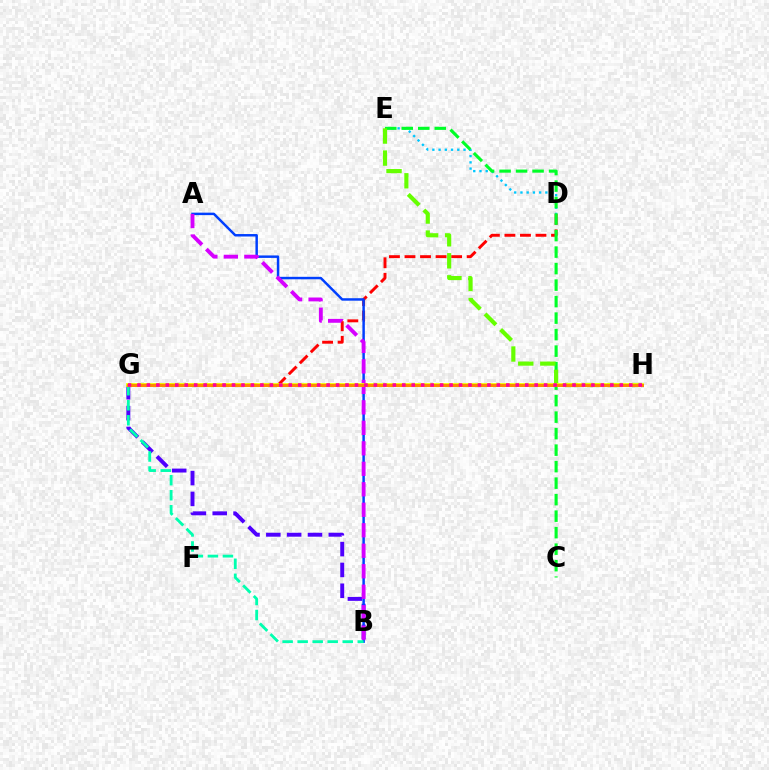{('D', 'G'): [{'color': '#ff0000', 'line_style': 'dashed', 'thickness': 2.11}], ('D', 'E'): [{'color': '#00c7ff', 'line_style': 'dotted', 'thickness': 1.69}], ('B', 'G'): [{'color': '#4f00ff', 'line_style': 'dashed', 'thickness': 2.83}, {'color': '#00ffaf', 'line_style': 'dashed', 'thickness': 2.04}], ('A', 'B'): [{'color': '#003fff', 'line_style': 'solid', 'thickness': 1.78}, {'color': '#d600ff', 'line_style': 'dashed', 'thickness': 2.78}], ('C', 'E'): [{'color': '#00ff27', 'line_style': 'dashed', 'thickness': 2.24}], ('E', 'H'): [{'color': '#66ff00', 'line_style': 'dashed', 'thickness': 3.0}], ('G', 'H'): [{'color': '#eeff00', 'line_style': 'solid', 'thickness': 2.72}, {'color': '#ff8800', 'line_style': 'solid', 'thickness': 2.14}, {'color': '#ff00a0', 'line_style': 'dotted', 'thickness': 2.57}]}